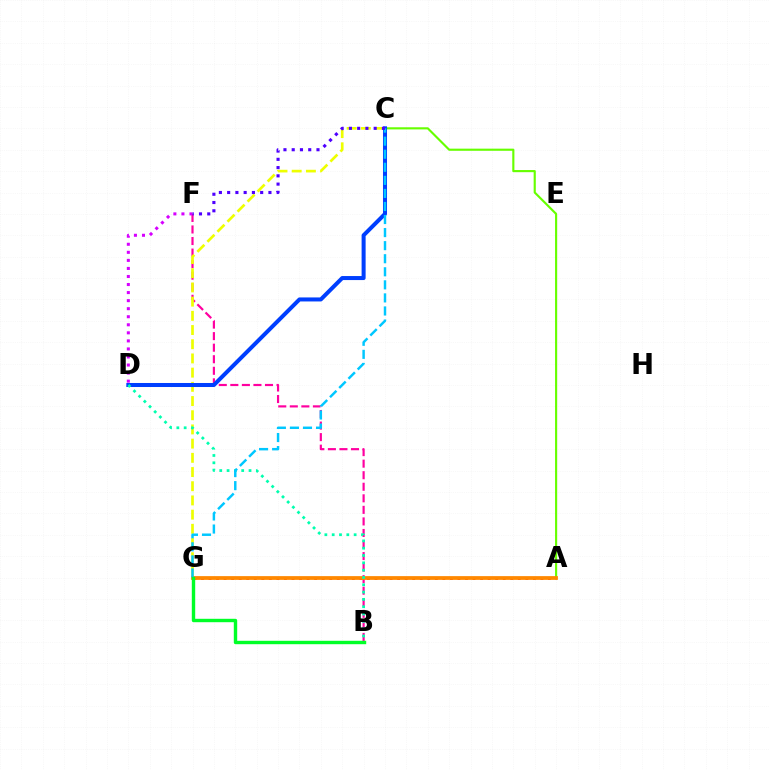{('B', 'F'): [{'color': '#ff00a0', 'line_style': 'dashed', 'thickness': 1.57}], ('C', 'G'): [{'color': '#eeff00', 'line_style': 'dashed', 'thickness': 1.93}, {'color': '#00c7ff', 'line_style': 'dashed', 'thickness': 1.77}], ('A', 'C'): [{'color': '#66ff00', 'line_style': 'solid', 'thickness': 1.54}], ('C', 'D'): [{'color': '#003fff', 'line_style': 'solid', 'thickness': 2.9}], ('A', 'G'): [{'color': '#ff0000', 'line_style': 'dotted', 'thickness': 2.05}, {'color': '#ff8800', 'line_style': 'solid', 'thickness': 2.7}], ('B', 'D'): [{'color': '#00ffaf', 'line_style': 'dotted', 'thickness': 1.99}], ('D', 'F'): [{'color': '#d600ff', 'line_style': 'dotted', 'thickness': 2.19}], ('C', 'F'): [{'color': '#4f00ff', 'line_style': 'dotted', 'thickness': 2.24}], ('B', 'G'): [{'color': '#00ff27', 'line_style': 'solid', 'thickness': 2.45}]}